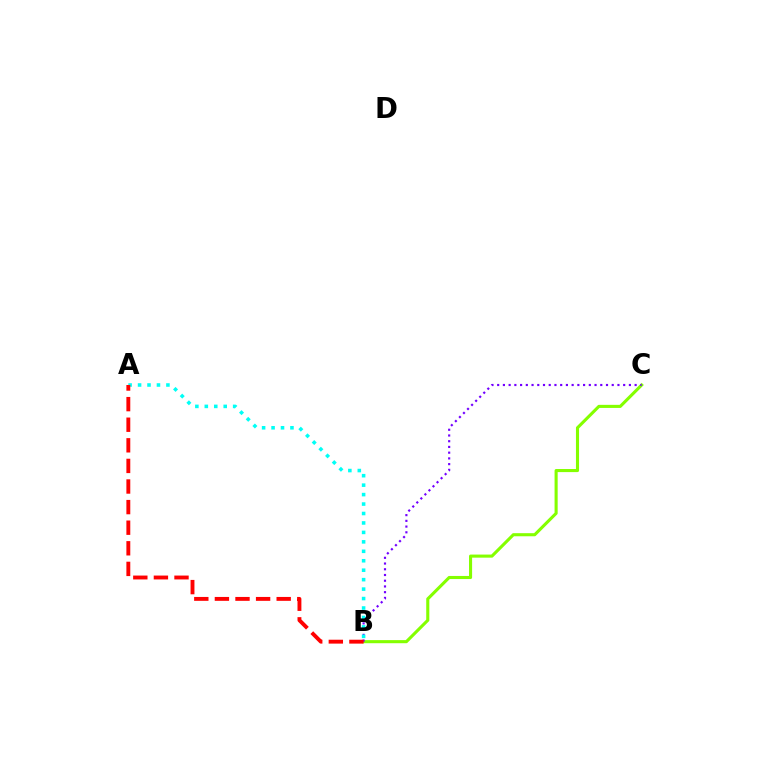{('B', 'C'): [{'color': '#84ff00', 'line_style': 'solid', 'thickness': 2.23}, {'color': '#7200ff', 'line_style': 'dotted', 'thickness': 1.56}], ('A', 'B'): [{'color': '#00fff6', 'line_style': 'dotted', 'thickness': 2.57}, {'color': '#ff0000', 'line_style': 'dashed', 'thickness': 2.8}]}